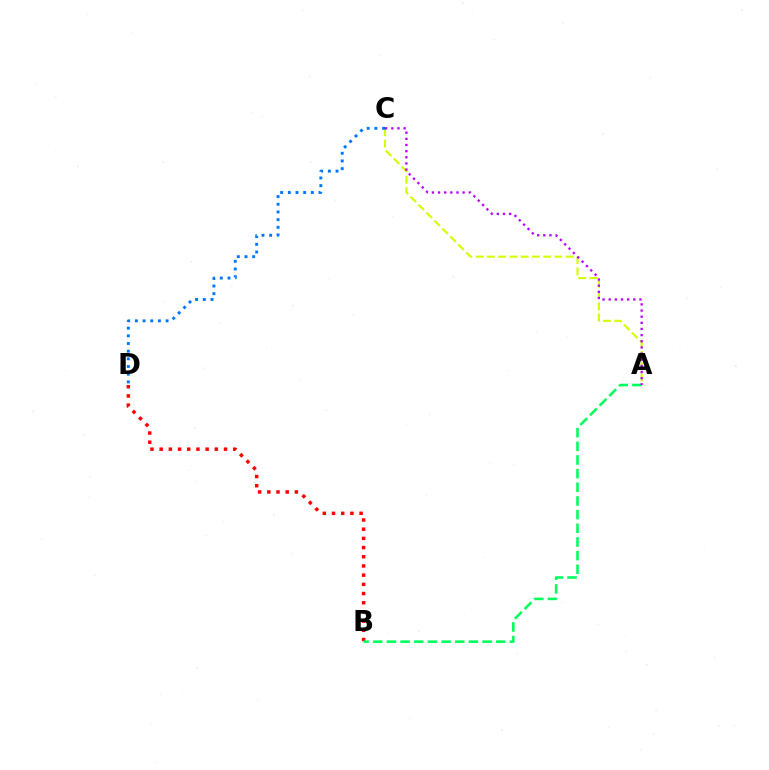{('B', 'D'): [{'color': '#ff0000', 'line_style': 'dotted', 'thickness': 2.5}], ('A', 'C'): [{'color': '#d1ff00', 'line_style': 'dashed', 'thickness': 1.53}, {'color': '#b900ff', 'line_style': 'dotted', 'thickness': 1.67}], ('C', 'D'): [{'color': '#0074ff', 'line_style': 'dotted', 'thickness': 2.09}], ('A', 'B'): [{'color': '#00ff5c', 'line_style': 'dashed', 'thickness': 1.86}]}